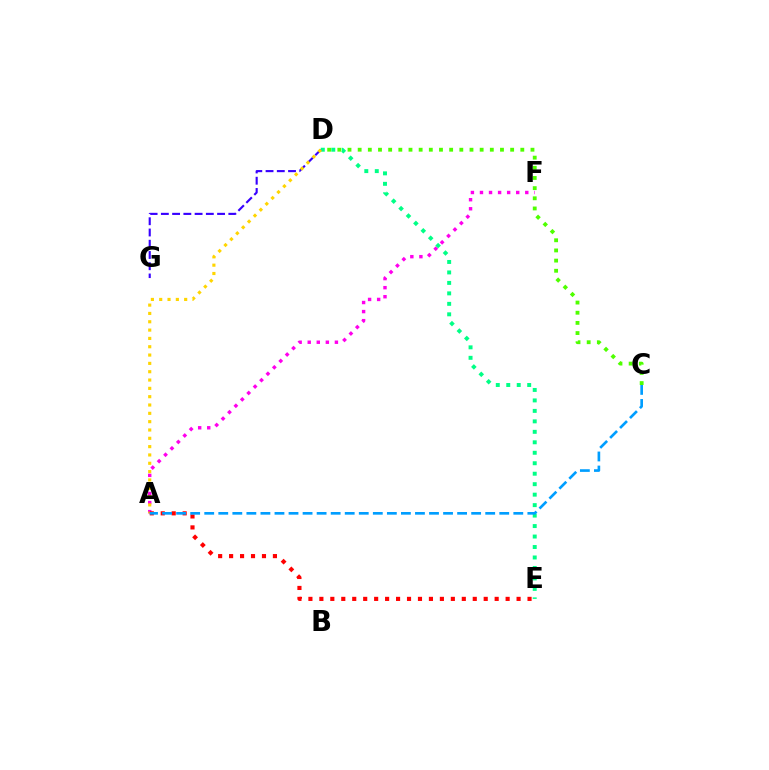{('A', 'F'): [{'color': '#ff00ed', 'line_style': 'dotted', 'thickness': 2.46}], ('D', 'E'): [{'color': '#00ff86', 'line_style': 'dotted', 'thickness': 2.84}], ('D', 'G'): [{'color': '#3700ff', 'line_style': 'dashed', 'thickness': 1.53}], ('A', 'D'): [{'color': '#ffd500', 'line_style': 'dotted', 'thickness': 2.26}], ('A', 'E'): [{'color': '#ff0000', 'line_style': 'dotted', 'thickness': 2.98}], ('C', 'D'): [{'color': '#4fff00', 'line_style': 'dotted', 'thickness': 2.76}], ('A', 'C'): [{'color': '#009eff', 'line_style': 'dashed', 'thickness': 1.91}]}